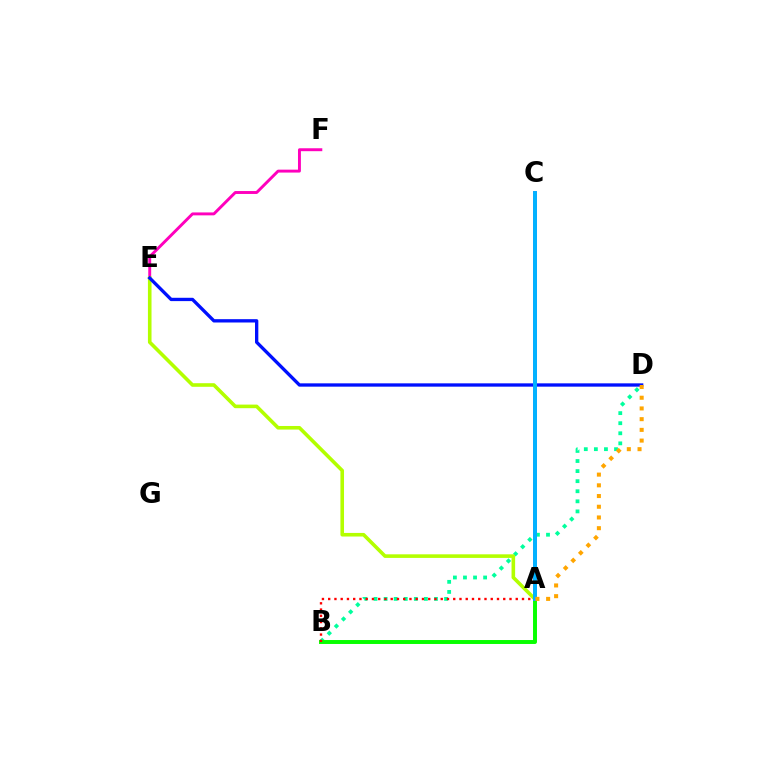{('E', 'F'): [{'color': '#ff00bd', 'line_style': 'solid', 'thickness': 2.1}], ('B', 'D'): [{'color': '#00ff9d', 'line_style': 'dotted', 'thickness': 2.74}], ('A', 'E'): [{'color': '#b3ff00', 'line_style': 'solid', 'thickness': 2.59}], ('A', 'B'): [{'color': '#08ff00', 'line_style': 'solid', 'thickness': 2.84}, {'color': '#ff0000', 'line_style': 'dotted', 'thickness': 1.7}], ('D', 'E'): [{'color': '#0010ff', 'line_style': 'solid', 'thickness': 2.39}], ('A', 'C'): [{'color': '#9b00ff', 'line_style': 'solid', 'thickness': 2.66}, {'color': '#00b5ff', 'line_style': 'solid', 'thickness': 2.79}], ('A', 'D'): [{'color': '#ffa500', 'line_style': 'dotted', 'thickness': 2.91}]}